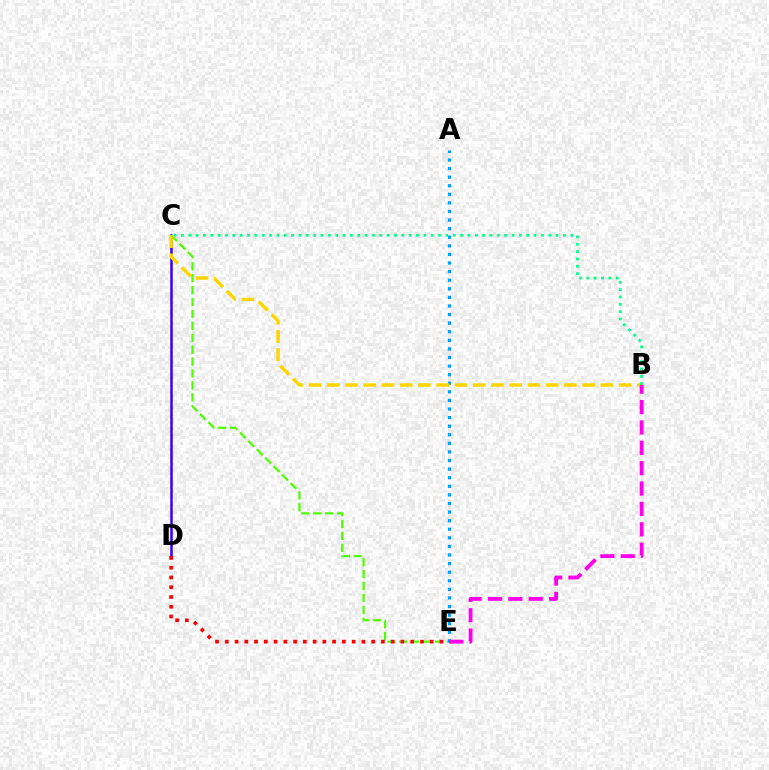{('C', 'D'): [{'color': '#3700ff', 'line_style': 'solid', 'thickness': 1.8}], ('C', 'E'): [{'color': '#4fff00', 'line_style': 'dashed', 'thickness': 1.62}], ('A', 'E'): [{'color': '#009eff', 'line_style': 'dotted', 'thickness': 2.33}], ('D', 'E'): [{'color': '#ff0000', 'line_style': 'dotted', 'thickness': 2.65}], ('B', 'C'): [{'color': '#ffd500', 'line_style': 'dashed', 'thickness': 2.48}, {'color': '#00ff86', 'line_style': 'dotted', 'thickness': 2.0}], ('B', 'E'): [{'color': '#ff00ed', 'line_style': 'dashed', 'thickness': 2.77}]}